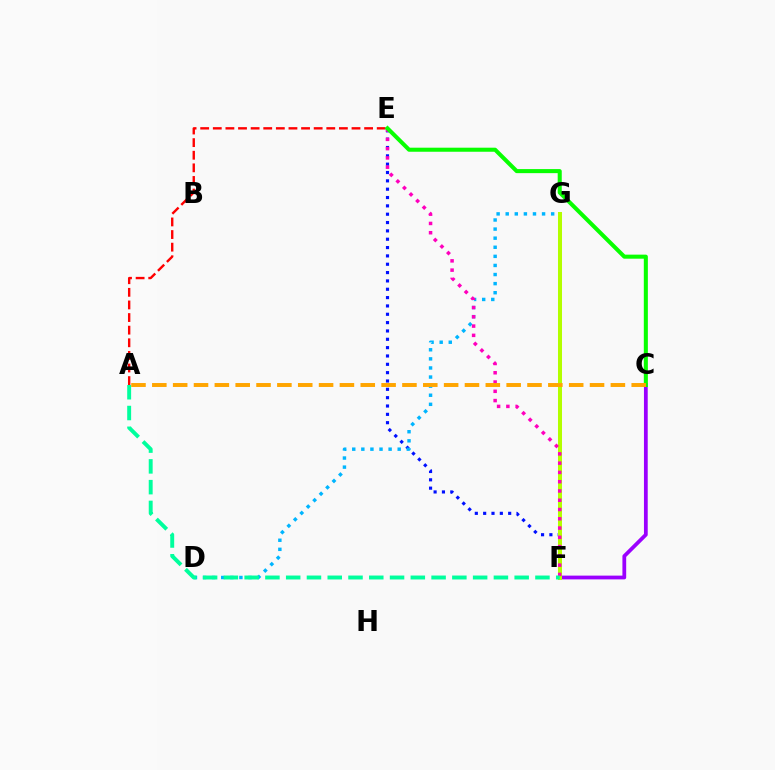{('C', 'F'): [{'color': '#9b00ff', 'line_style': 'solid', 'thickness': 2.71}], ('A', 'E'): [{'color': '#ff0000', 'line_style': 'dashed', 'thickness': 1.71}], ('E', 'F'): [{'color': '#0010ff', 'line_style': 'dotted', 'thickness': 2.27}, {'color': '#ff00bd', 'line_style': 'dotted', 'thickness': 2.52}], ('D', 'G'): [{'color': '#00b5ff', 'line_style': 'dotted', 'thickness': 2.47}], ('F', 'G'): [{'color': '#b3ff00', 'line_style': 'solid', 'thickness': 2.89}], ('C', 'E'): [{'color': '#08ff00', 'line_style': 'solid', 'thickness': 2.92}], ('A', 'F'): [{'color': '#00ff9d', 'line_style': 'dashed', 'thickness': 2.82}], ('A', 'C'): [{'color': '#ffa500', 'line_style': 'dashed', 'thickness': 2.83}]}